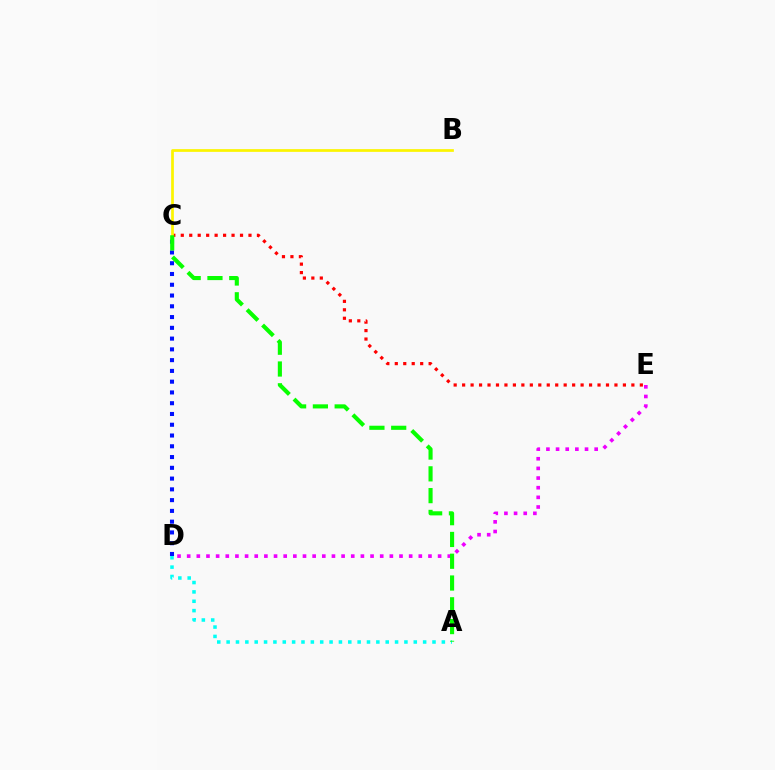{('C', 'D'): [{'color': '#0010ff', 'line_style': 'dotted', 'thickness': 2.93}], ('C', 'E'): [{'color': '#ff0000', 'line_style': 'dotted', 'thickness': 2.3}], ('A', 'D'): [{'color': '#00fff6', 'line_style': 'dotted', 'thickness': 2.54}], ('D', 'E'): [{'color': '#ee00ff', 'line_style': 'dotted', 'thickness': 2.62}], ('B', 'C'): [{'color': '#fcf500', 'line_style': 'solid', 'thickness': 1.96}], ('A', 'C'): [{'color': '#08ff00', 'line_style': 'dashed', 'thickness': 2.96}]}